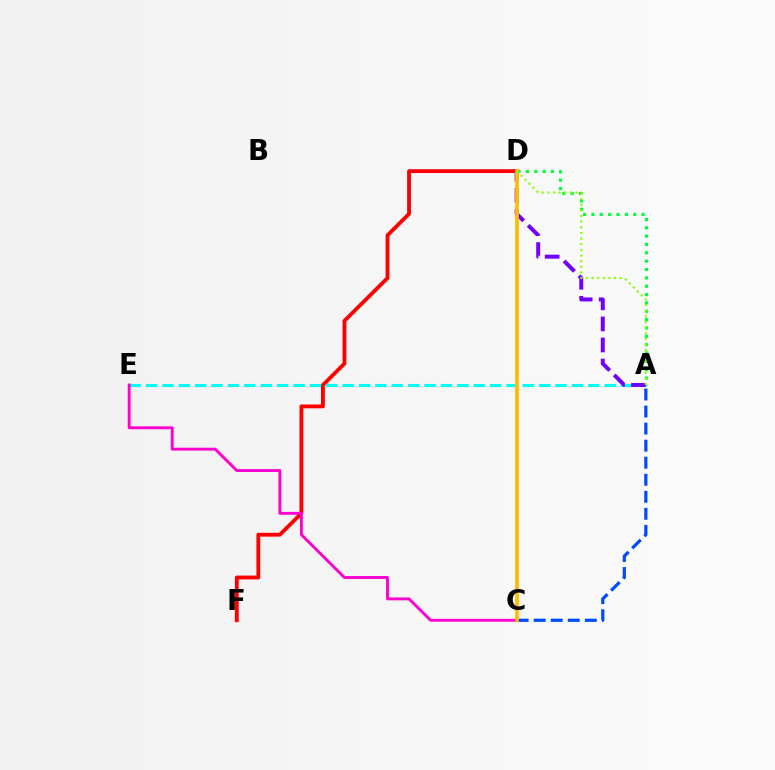{('D', 'F'): [{'color': '#ff0000', 'line_style': 'solid', 'thickness': 2.75}], ('A', 'E'): [{'color': '#00fff6', 'line_style': 'dashed', 'thickness': 2.23}], ('A', 'D'): [{'color': '#00ff39', 'line_style': 'dotted', 'thickness': 2.27}, {'color': '#7200ff', 'line_style': 'dashed', 'thickness': 2.86}, {'color': '#84ff00', 'line_style': 'dotted', 'thickness': 1.53}], ('C', 'E'): [{'color': '#ff00cf', 'line_style': 'solid', 'thickness': 2.08}], ('A', 'C'): [{'color': '#004bff', 'line_style': 'dashed', 'thickness': 2.32}], ('C', 'D'): [{'color': '#ffbd00', 'line_style': 'solid', 'thickness': 2.67}]}